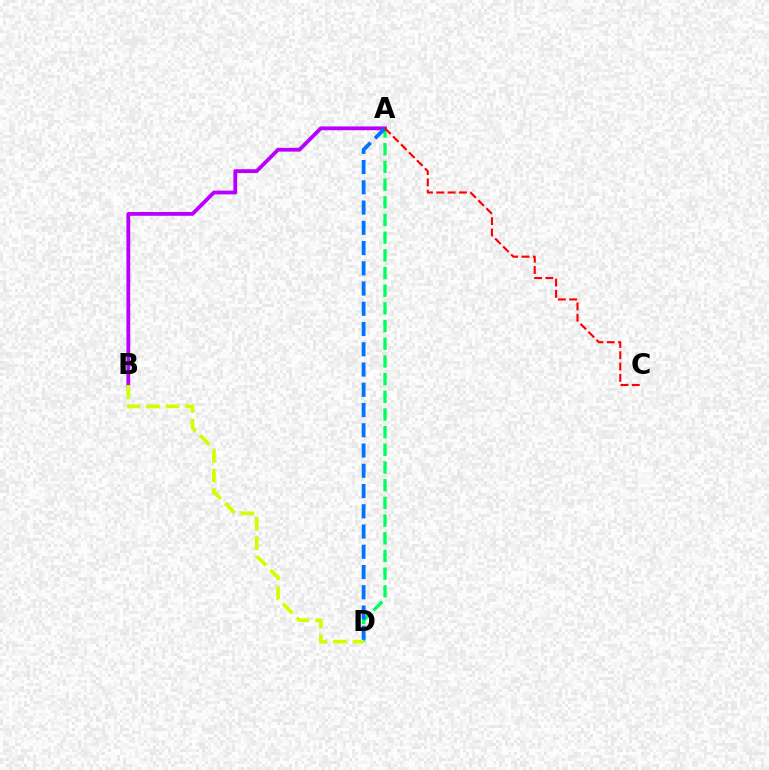{('A', 'D'): [{'color': '#00ff5c', 'line_style': 'dashed', 'thickness': 2.4}, {'color': '#0074ff', 'line_style': 'dashed', 'thickness': 2.75}], ('A', 'B'): [{'color': '#b900ff', 'line_style': 'solid', 'thickness': 2.75}], ('B', 'D'): [{'color': '#d1ff00', 'line_style': 'dashed', 'thickness': 2.66}], ('A', 'C'): [{'color': '#ff0000', 'line_style': 'dashed', 'thickness': 1.54}]}